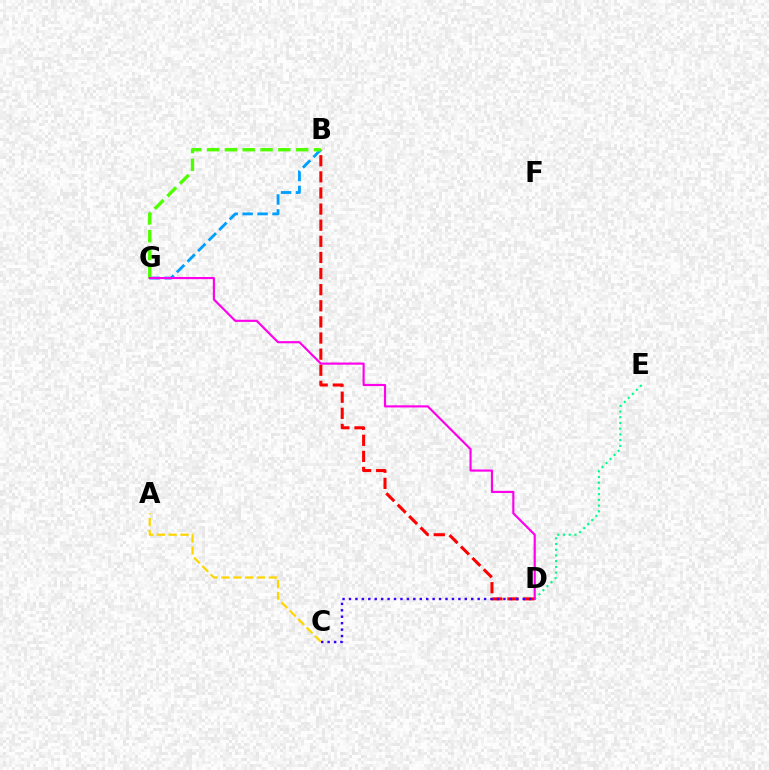{('A', 'C'): [{'color': '#ffd500', 'line_style': 'dashed', 'thickness': 1.61}], ('B', 'G'): [{'color': '#009eff', 'line_style': 'dashed', 'thickness': 2.03}, {'color': '#4fff00', 'line_style': 'dashed', 'thickness': 2.42}], ('B', 'D'): [{'color': '#ff0000', 'line_style': 'dashed', 'thickness': 2.19}], ('D', 'E'): [{'color': '#00ff86', 'line_style': 'dotted', 'thickness': 1.55}], ('D', 'G'): [{'color': '#ff00ed', 'line_style': 'solid', 'thickness': 1.55}], ('C', 'D'): [{'color': '#3700ff', 'line_style': 'dotted', 'thickness': 1.75}]}